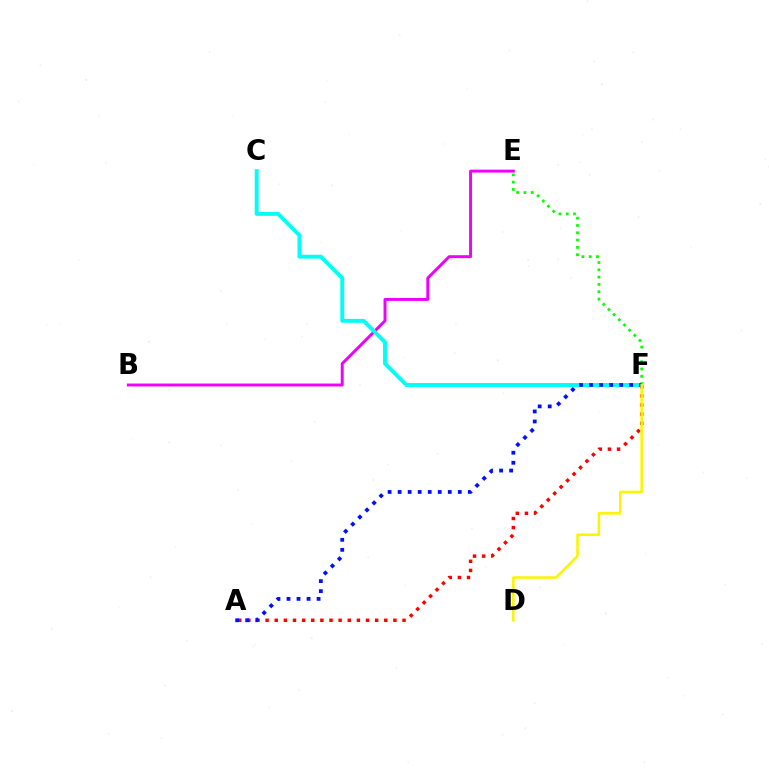{('E', 'F'): [{'color': '#08ff00', 'line_style': 'dotted', 'thickness': 1.98}], ('A', 'F'): [{'color': '#ff0000', 'line_style': 'dotted', 'thickness': 2.48}, {'color': '#0010ff', 'line_style': 'dotted', 'thickness': 2.72}], ('B', 'E'): [{'color': '#ee00ff', 'line_style': 'solid', 'thickness': 2.12}], ('C', 'F'): [{'color': '#00fff6', 'line_style': 'solid', 'thickness': 2.81}], ('D', 'F'): [{'color': '#fcf500', 'line_style': 'solid', 'thickness': 1.83}]}